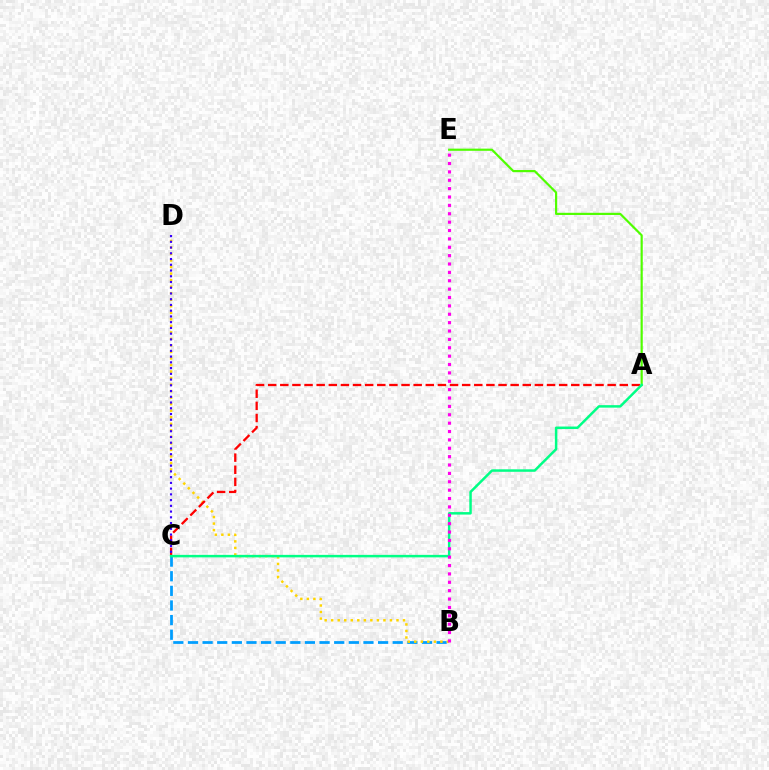{('B', 'C'): [{'color': '#009eff', 'line_style': 'dashed', 'thickness': 1.99}], ('B', 'D'): [{'color': '#ffd500', 'line_style': 'dotted', 'thickness': 1.77}], ('A', 'C'): [{'color': '#ff0000', 'line_style': 'dashed', 'thickness': 1.65}, {'color': '#00ff86', 'line_style': 'solid', 'thickness': 1.79}], ('A', 'E'): [{'color': '#4fff00', 'line_style': 'solid', 'thickness': 1.57}], ('C', 'D'): [{'color': '#3700ff', 'line_style': 'dotted', 'thickness': 1.56}], ('B', 'E'): [{'color': '#ff00ed', 'line_style': 'dotted', 'thickness': 2.28}]}